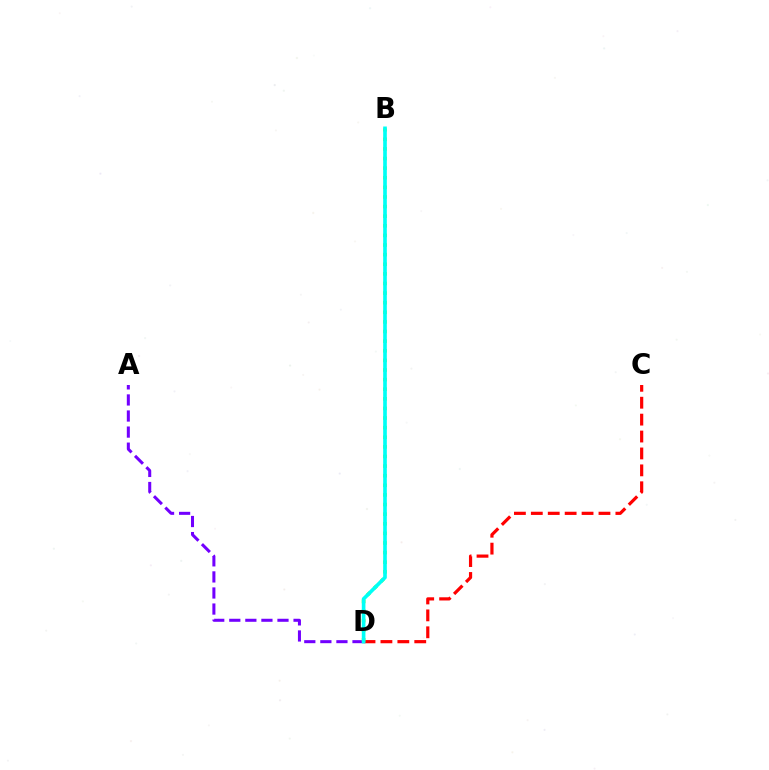{('A', 'D'): [{'color': '#7200ff', 'line_style': 'dashed', 'thickness': 2.18}], ('C', 'D'): [{'color': '#ff0000', 'line_style': 'dashed', 'thickness': 2.3}], ('B', 'D'): [{'color': '#84ff00', 'line_style': 'dotted', 'thickness': 2.61}, {'color': '#00fff6', 'line_style': 'solid', 'thickness': 2.63}]}